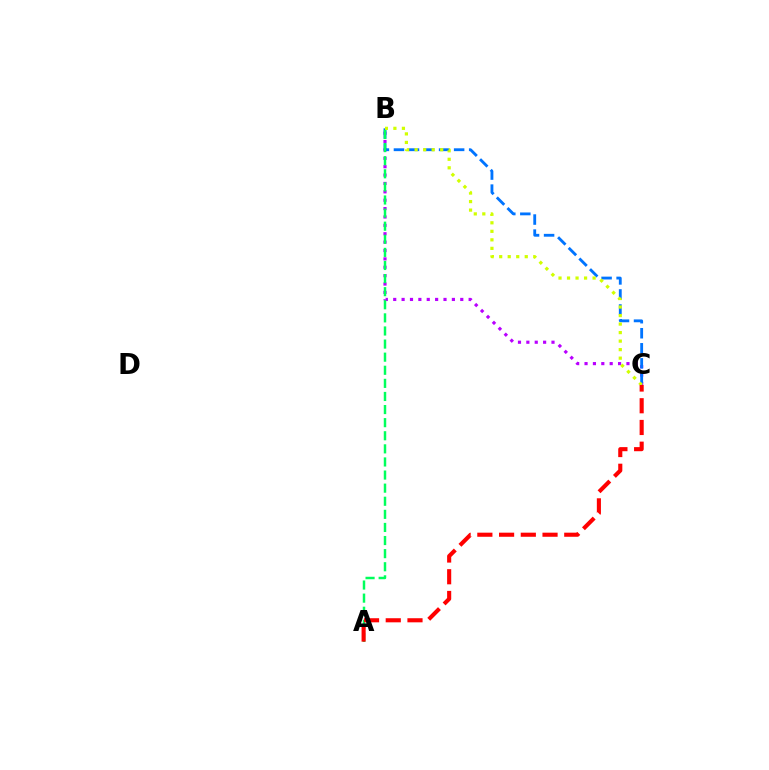{('B', 'C'): [{'color': '#b900ff', 'line_style': 'dotted', 'thickness': 2.28}, {'color': '#0074ff', 'line_style': 'dashed', 'thickness': 2.04}, {'color': '#d1ff00', 'line_style': 'dotted', 'thickness': 2.32}], ('A', 'B'): [{'color': '#00ff5c', 'line_style': 'dashed', 'thickness': 1.78}], ('A', 'C'): [{'color': '#ff0000', 'line_style': 'dashed', 'thickness': 2.95}]}